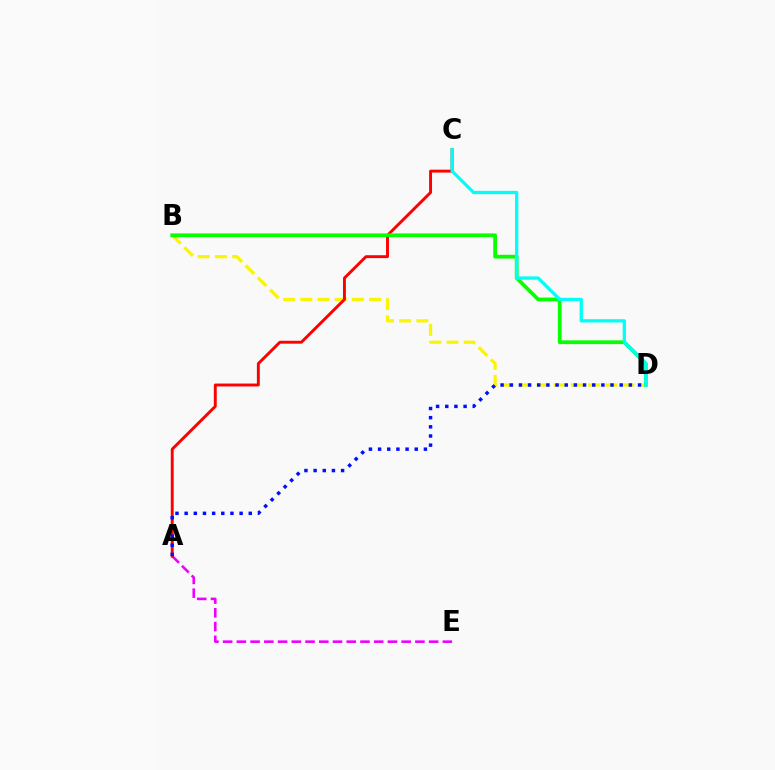{('A', 'E'): [{'color': '#ee00ff', 'line_style': 'dashed', 'thickness': 1.87}], ('B', 'D'): [{'color': '#fcf500', 'line_style': 'dashed', 'thickness': 2.33}, {'color': '#08ff00', 'line_style': 'solid', 'thickness': 2.7}], ('A', 'C'): [{'color': '#ff0000', 'line_style': 'solid', 'thickness': 2.1}], ('C', 'D'): [{'color': '#00fff6', 'line_style': 'solid', 'thickness': 2.36}], ('A', 'D'): [{'color': '#0010ff', 'line_style': 'dotted', 'thickness': 2.49}]}